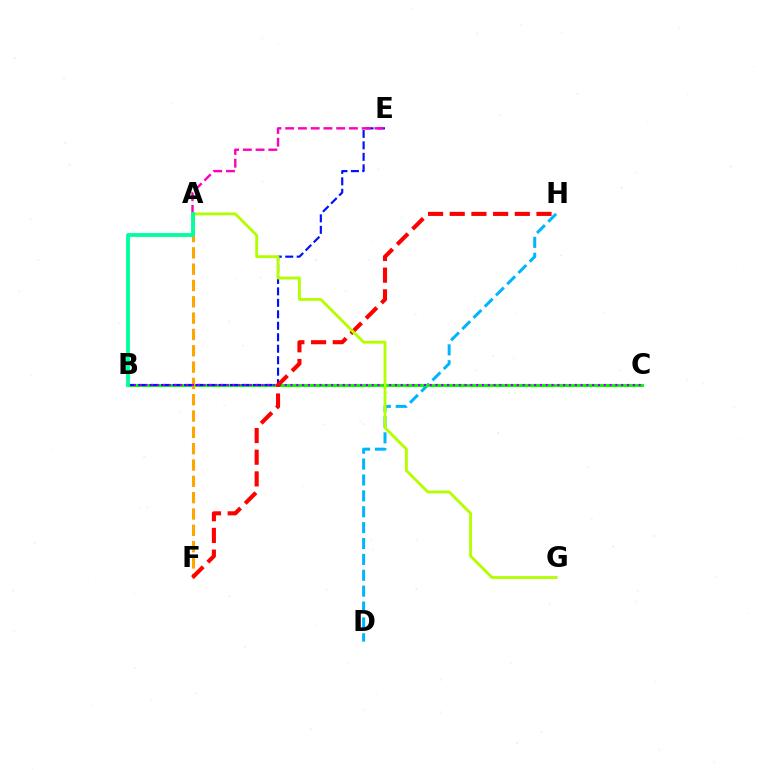{('D', 'H'): [{'color': '#00b5ff', 'line_style': 'dashed', 'thickness': 2.16}], ('B', 'C'): [{'color': '#08ff00', 'line_style': 'solid', 'thickness': 2.16}, {'color': '#9b00ff', 'line_style': 'dotted', 'thickness': 1.58}], ('B', 'E'): [{'color': '#0010ff', 'line_style': 'dashed', 'thickness': 1.56}], ('A', 'F'): [{'color': '#ffa500', 'line_style': 'dashed', 'thickness': 2.22}], ('A', 'E'): [{'color': '#ff00bd', 'line_style': 'dashed', 'thickness': 1.73}], ('F', 'H'): [{'color': '#ff0000', 'line_style': 'dashed', 'thickness': 2.95}], ('A', 'G'): [{'color': '#b3ff00', 'line_style': 'solid', 'thickness': 2.05}], ('A', 'B'): [{'color': '#00ff9d', 'line_style': 'solid', 'thickness': 2.76}]}